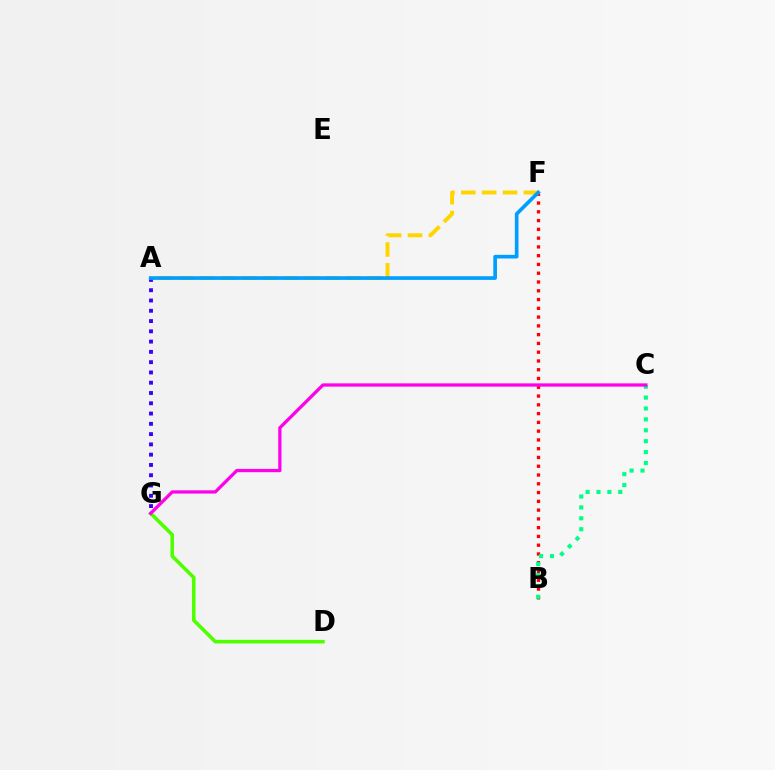{('B', 'F'): [{'color': '#ff0000', 'line_style': 'dotted', 'thickness': 2.38}], ('B', 'C'): [{'color': '#00ff86', 'line_style': 'dotted', 'thickness': 2.96}], ('A', 'F'): [{'color': '#ffd500', 'line_style': 'dashed', 'thickness': 2.84}, {'color': '#009eff', 'line_style': 'solid', 'thickness': 2.64}], ('D', 'G'): [{'color': '#4fff00', 'line_style': 'solid', 'thickness': 2.59}], ('A', 'G'): [{'color': '#3700ff', 'line_style': 'dotted', 'thickness': 2.79}], ('C', 'G'): [{'color': '#ff00ed', 'line_style': 'solid', 'thickness': 2.35}]}